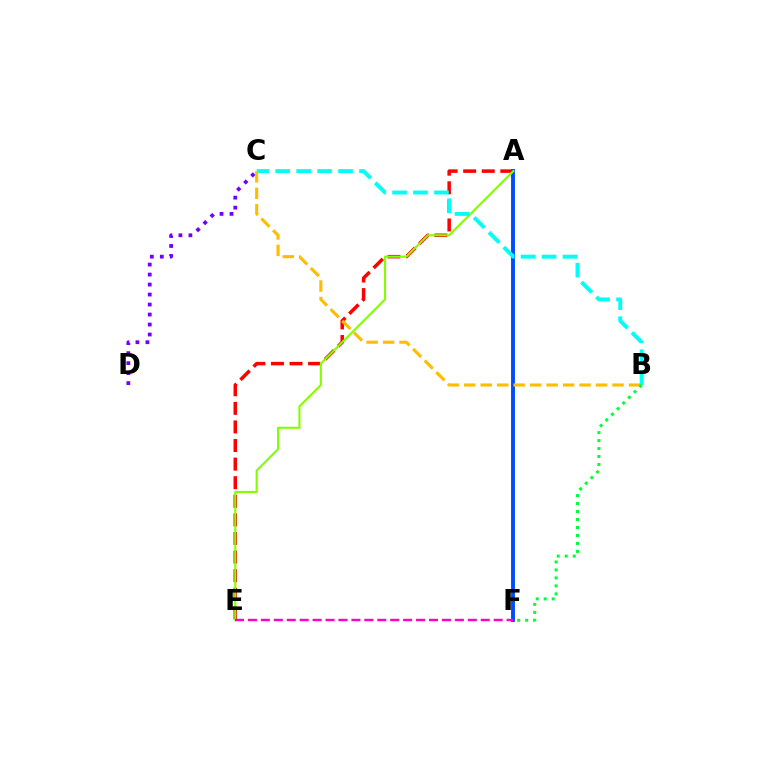{('A', 'E'): [{'color': '#ff0000', 'line_style': 'dashed', 'thickness': 2.53}, {'color': '#84ff00', 'line_style': 'solid', 'thickness': 1.54}], ('A', 'F'): [{'color': '#004bff', 'line_style': 'solid', 'thickness': 2.8}], ('C', 'D'): [{'color': '#7200ff', 'line_style': 'dotted', 'thickness': 2.72}], ('B', 'C'): [{'color': '#00fff6', 'line_style': 'dashed', 'thickness': 2.85}, {'color': '#ffbd00', 'line_style': 'dashed', 'thickness': 2.24}], ('B', 'F'): [{'color': '#00ff39', 'line_style': 'dotted', 'thickness': 2.17}], ('E', 'F'): [{'color': '#ff00cf', 'line_style': 'dashed', 'thickness': 1.76}]}